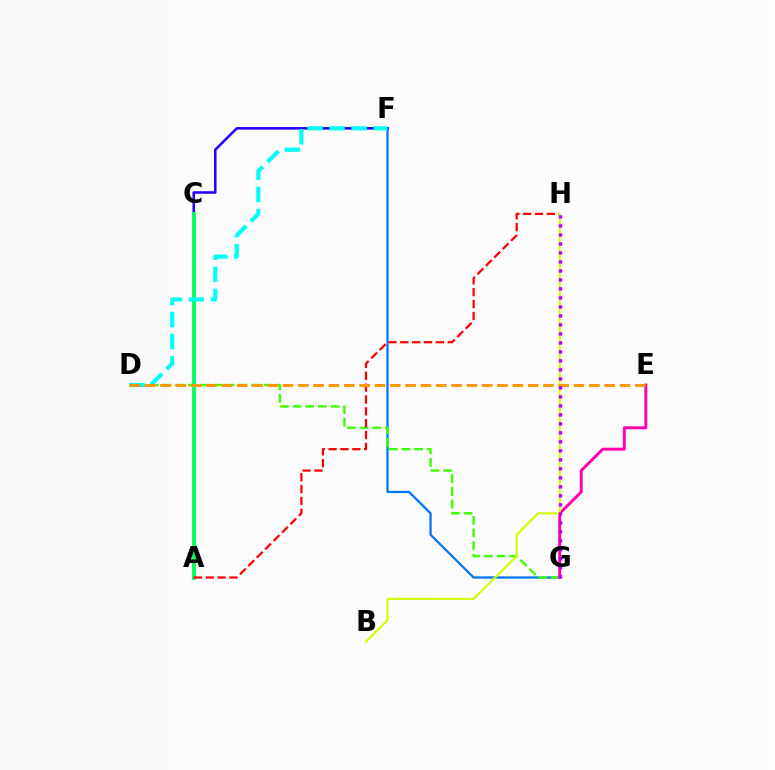{('F', 'G'): [{'color': '#0074ff', 'line_style': 'solid', 'thickness': 1.62}], ('D', 'G'): [{'color': '#3dff00', 'line_style': 'dashed', 'thickness': 1.72}], ('C', 'F'): [{'color': '#2500ff', 'line_style': 'solid', 'thickness': 1.85}], ('A', 'C'): [{'color': '#00ff5c', 'line_style': 'solid', 'thickness': 2.76}], ('E', 'G'): [{'color': '#ff00ac', 'line_style': 'solid', 'thickness': 2.11}], ('A', 'H'): [{'color': '#ff0000', 'line_style': 'dashed', 'thickness': 1.61}], ('D', 'F'): [{'color': '#00fff6', 'line_style': 'dashed', 'thickness': 3.0}], ('B', 'H'): [{'color': '#d1ff00', 'line_style': 'solid', 'thickness': 1.54}], ('D', 'E'): [{'color': '#ff9400', 'line_style': 'dashed', 'thickness': 2.08}], ('G', 'H'): [{'color': '#b900ff', 'line_style': 'dotted', 'thickness': 2.44}]}